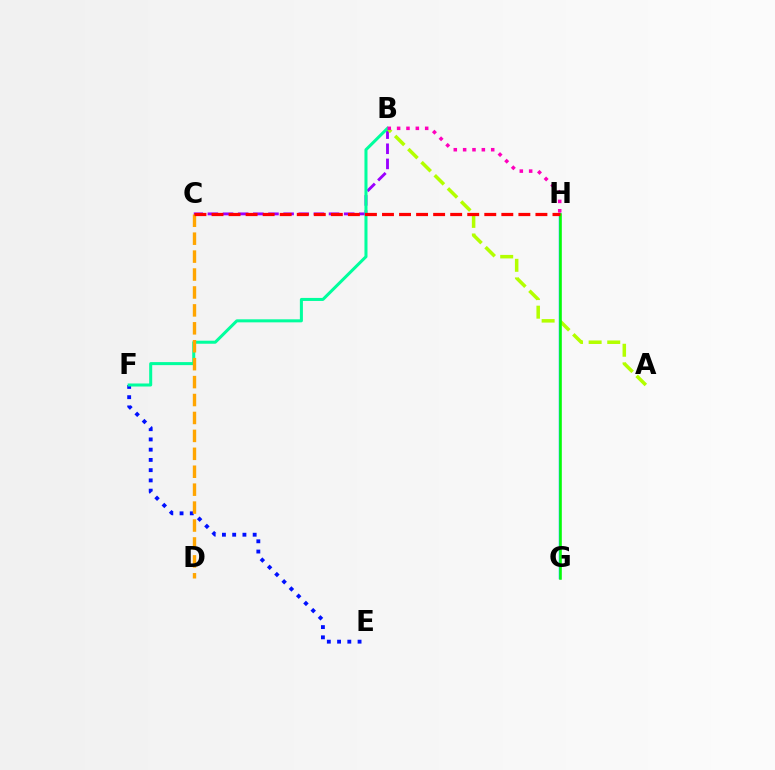{('B', 'C'): [{'color': '#9b00ff', 'line_style': 'dashed', 'thickness': 2.06}], ('E', 'F'): [{'color': '#0010ff', 'line_style': 'dotted', 'thickness': 2.78}], ('A', 'B'): [{'color': '#b3ff00', 'line_style': 'dashed', 'thickness': 2.53}], ('B', 'F'): [{'color': '#00ff9d', 'line_style': 'solid', 'thickness': 2.18}], ('G', 'H'): [{'color': '#00b5ff', 'line_style': 'solid', 'thickness': 1.79}, {'color': '#08ff00', 'line_style': 'solid', 'thickness': 1.8}], ('C', 'D'): [{'color': '#ffa500', 'line_style': 'dashed', 'thickness': 2.44}], ('B', 'H'): [{'color': '#ff00bd', 'line_style': 'dotted', 'thickness': 2.54}], ('C', 'H'): [{'color': '#ff0000', 'line_style': 'dashed', 'thickness': 2.32}]}